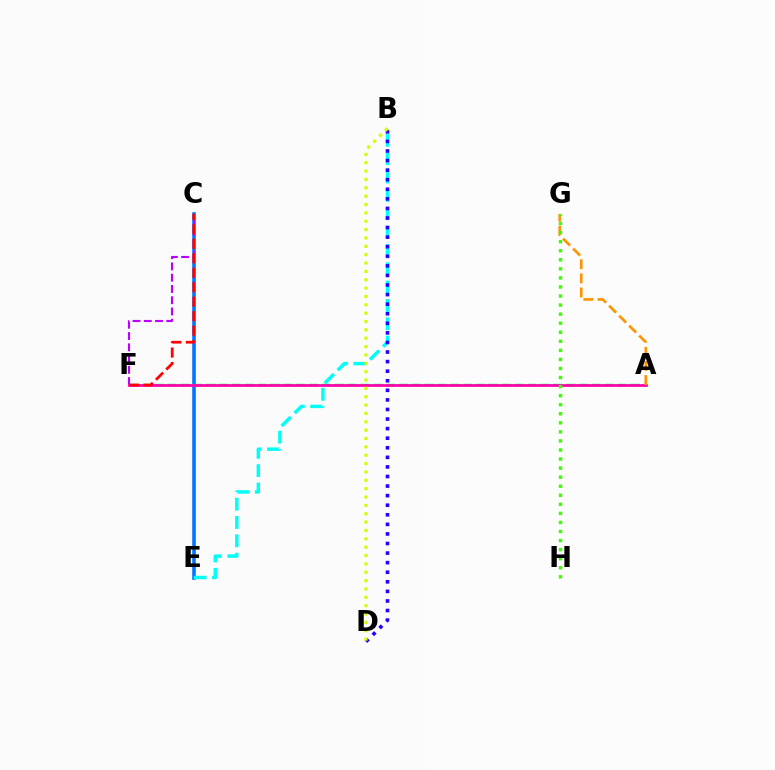{('C', 'E'): [{'color': '#0074ff', 'line_style': 'solid', 'thickness': 2.56}], ('A', 'F'): [{'color': '#00ff5c', 'line_style': 'dashed', 'thickness': 1.75}, {'color': '#ff00ac', 'line_style': 'solid', 'thickness': 1.96}], ('C', 'F'): [{'color': '#b900ff', 'line_style': 'dashed', 'thickness': 1.53}, {'color': '#ff0000', 'line_style': 'dashed', 'thickness': 1.97}], ('A', 'G'): [{'color': '#ff9400', 'line_style': 'dashed', 'thickness': 1.92}], ('G', 'H'): [{'color': '#3dff00', 'line_style': 'dotted', 'thickness': 2.46}], ('B', 'E'): [{'color': '#00fff6', 'line_style': 'dashed', 'thickness': 2.49}], ('B', 'D'): [{'color': '#2500ff', 'line_style': 'dotted', 'thickness': 2.6}, {'color': '#d1ff00', 'line_style': 'dotted', 'thickness': 2.27}]}